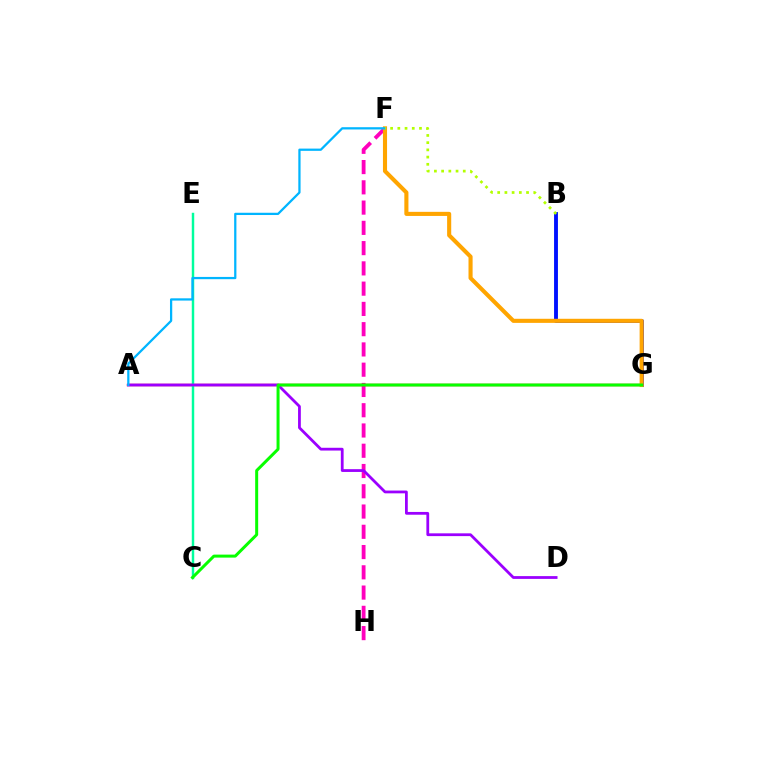{('F', 'H'): [{'color': '#ff00bd', 'line_style': 'dashed', 'thickness': 2.75}], ('B', 'G'): [{'color': '#0010ff', 'line_style': 'solid', 'thickness': 2.79}], ('A', 'G'): [{'color': '#ff0000', 'line_style': 'solid', 'thickness': 1.68}], ('C', 'E'): [{'color': '#00ff9d', 'line_style': 'solid', 'thickness': 1.77}], ('A', 'D'): [{'color': '#9b00ff', 'line_style': 'solid', 'thickness': 2.0}], ('F', 'G'): [{'color': '#ffa500', 'line_style': 'solid', 'thickness': 2.95}], ('A', 'F'): [{'color': '#00b5ff', 'line_style': 'solid', 'thickness': 1.62}], ('C', 'G'): [{'color': '#08ff00', 'line_style': 'solid', 'thickness': 2.16}], ('B', 'F'): [{'color': '#b3ff00', 'line_style': 'dotted', 'thickness': 1.96}]}